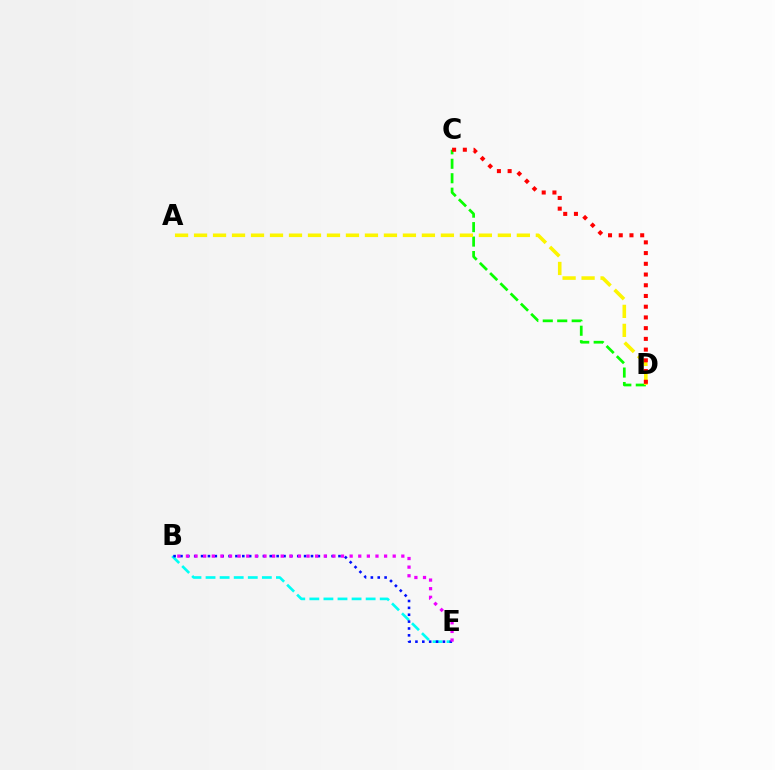{('C', 'D'): [{'color': '#08ff00', 'line_style': 'dashed', 'thickness': 1.96}, {'color': '#ff0000', 'line_style': 'dotted', 'thickness': 2.91}], ('B', 'E'): [{'color': '#00fff6', 'line_style': 'dashed', 'thickness': 1.91}, {'color': '#0010ff', 'line_style': 'dotted', 'thickness': 1.87}, {'color': '#ee00ff', 'line_style': 'dotted', 'thickness': 2.34}], ('A', 'D'): [{'color': '#fcf500', 'line_style': 'dashed', 'thickness': 2.58}]}